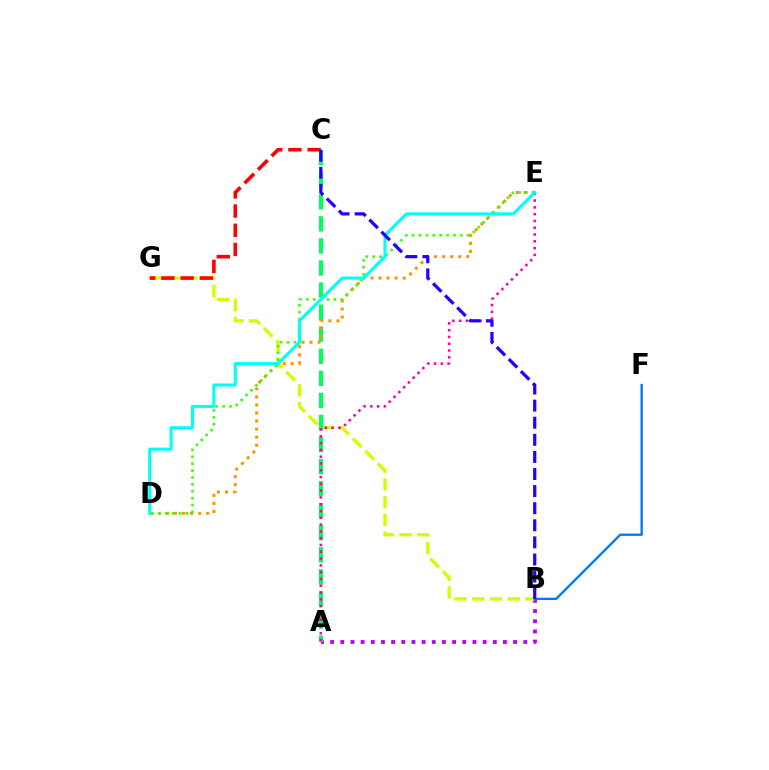{('A', 'B'): [{'color': '#b900ff', 'line_style': 'dotted', 'thickness': 2.76}], ('B', 'G'): [{'color': '#d1ff00', 'line_style': 'dashed', 'thickness': 2.41}], ('A', 'C'): [{'color': '#00ff5c', 'line_style': 'dashed', 'thickness': 3.0}], ('D', 'E'): [{'color': '#ff9400', 'line_style': 'dotted', 'thickness': 2.19}, {'color': '#3dff00', 'line_style': 'dotted', 'thickness': 1.87}, {'color': '#00fff6', 'line_style': 'solid', 'thickness': 2.2}], ('A', 'E'): [{'color': '#ff00ac', 'line_style': 'dotted', 'thickness': 1.84}], ('B', 'F'): [{'color': '#0074ff', 'line_style': 'solid', 'thickness': 1.66}], ('C', 'G'): [{'color': '#ff0000', 'line_style': 'dashed', 'thickness': 2.61}], ('B', 'C'): [{'color': '#2500ff', 'line_style': 'dashed', 'thickness': 2.32}]}